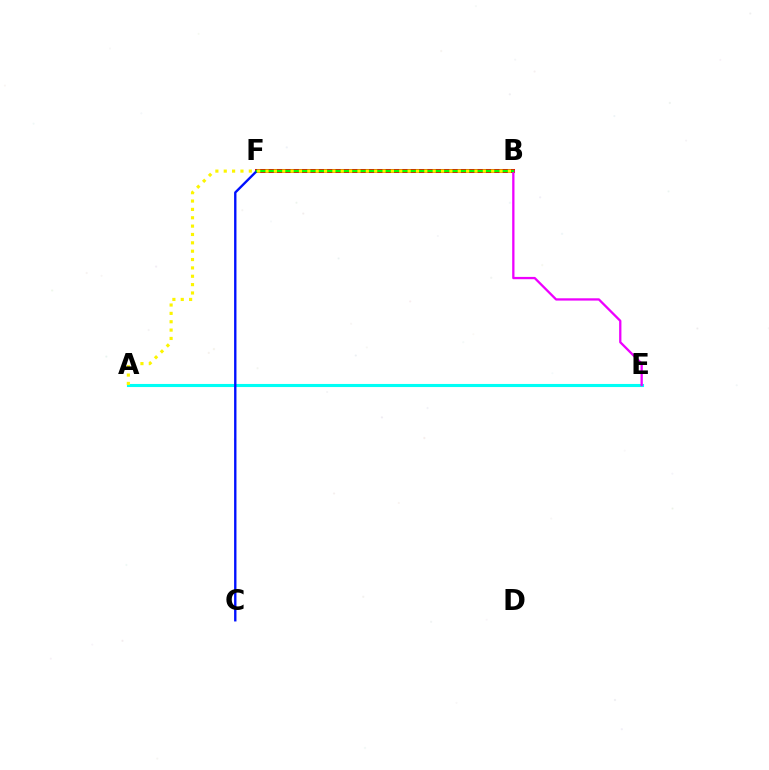{('A', 'E'): [{'color': '#00fff6', 'line_style': 'solid', 'thickness': 2.23}], ('B', 'F'): [{'color': '#ff0000', 'line_style': 'solid', 'thickness': 2.89}, {'color': '#08ff00', 'line_style': 'solid', 'thickness': 1.78}], ('C', 'F'): [{'color': '#0010ff', 'line_style': 'solid', 'thickness': 1.7}], ('B', 'E'): [{'color': '#ee00ff', 'line_style': 'solid', 'thickness': 1.65}], ('A', 'B'): [{'color': '#fcf500', 'line_style': 'dotted', 'thickness': 2.27}]}